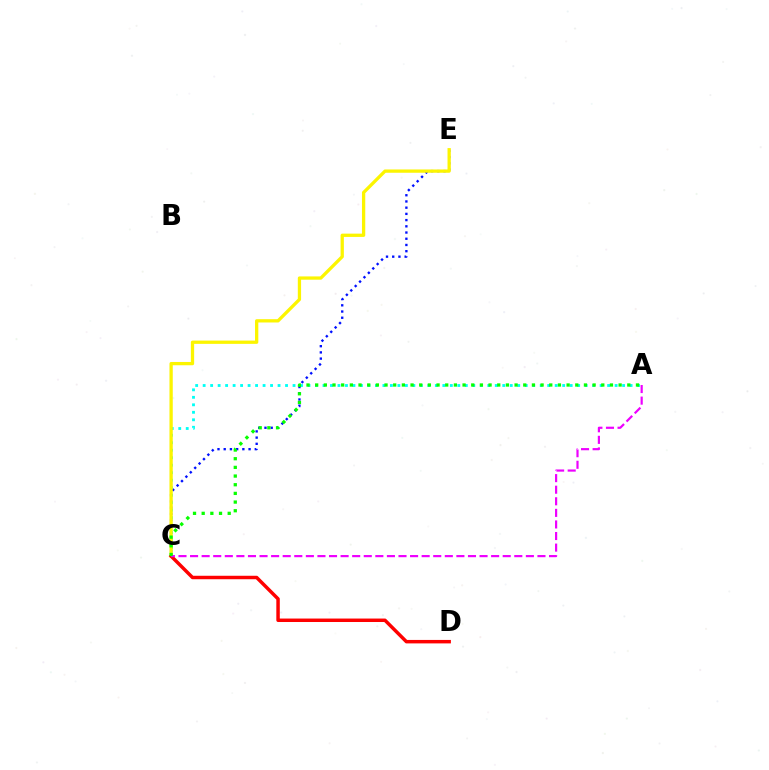{('C', 'E'): [{'color': '#0010ff', 'line_style': 'dotted', 'thickness': 1.69}, {'color': '#fcf500', 'line_style': 'solid', 'thickness': 2.36}], ('A', 'C'): [{'color': '#00fff6', 'line_style': 'dotted', 'thickness': 2.04}, {'color': '#ee00ff', 'line_style': 'dashed', 'thickness': 1.57}, {'color': '#08ff00', 'line_style': 'dotted', 'thickness': 2.36}], ('C', 'D'): [{'color': '#ff0000', 'line_style': 'solid', 'thickness': 2.5}]}